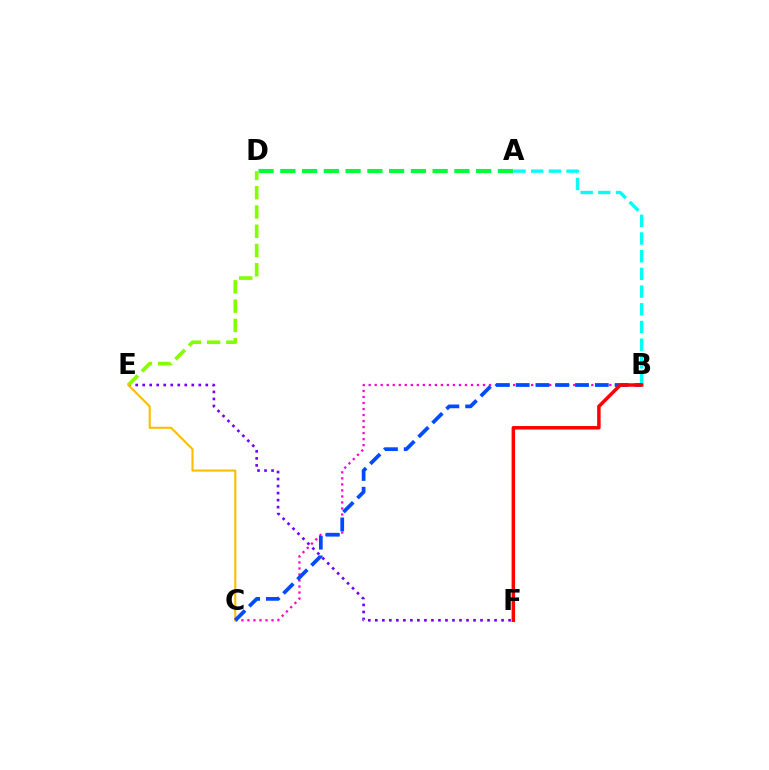{('A', 'B'): [{'color': '#00fff6', 'line_style': 'dashed', 'thickness': 2.4}], ('E', 'F'): [{'color': '#7200ff', 'line_style': 'dotted', 'thickness': 1.91}], ('A', 'D'): [{'color': '#00ff39', 'line_style': 'dashed', 'thickness': 2.96}], ('D', 'E'): [{'color': '#84ff00', 'line_style': 'dashed', 'thickness': 2.62}], ('B', 'C'): [{'color': '#ff00cf', 'line_style': 'dotted', 'thickness': 1.63}, {'color': '#004bff', 'line_style': 'dashed', 'thickness': 2.69}], ('C', 'E'): [{'color': '#ffbd00', 'line_style': 'solid', 'thickness': 1.52}], ('B', 'F'): [{'color': '#ff0000', 'line_style': 'solid', 'thickness': 2.51}]}